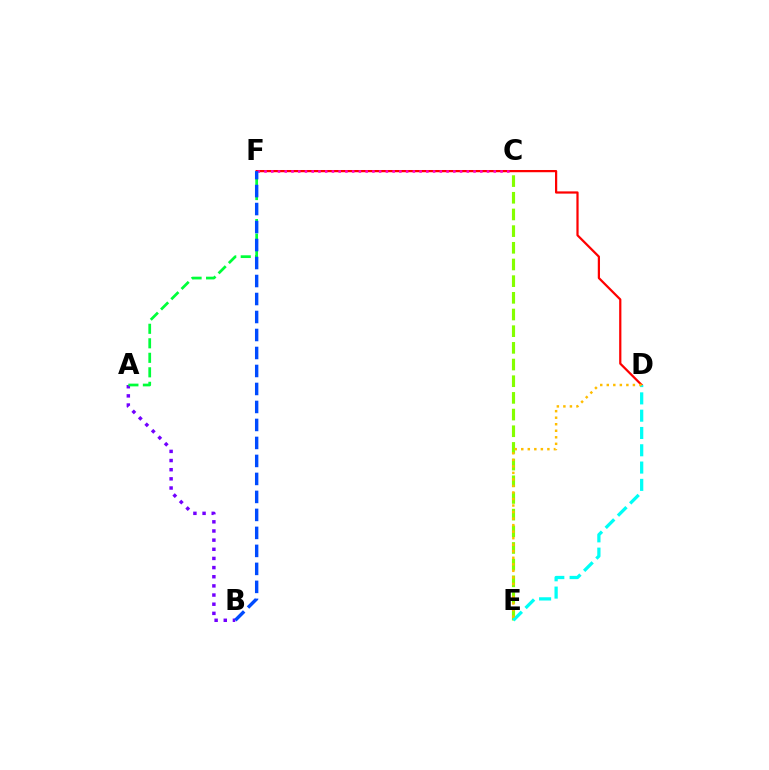{('D', 'F'): [{'color': '#ff0000', 'line_style': 'solid', 'thickness': 1.6}], ('A', 'B'): [{'color': '#7200ff', 'line_style': 'dotted', 'thickness': 2.49}], ('C', 'F'): [{'color': '#ff00cf', 'line_style': 'dotted', 'thickness': 1.83}], ('C', 'E'): [{'color': '#84ff00', 'line_style': 'dashed', 'thickness': 2.27}], ('A', 'F'): [{'color': '#00ff39', 'line_style': 'dashed', 'thickness': 1.97}], ('D', 'E'): [{'color': '#00fff6', 'line_style': 'dashed', 'thickness': 2.35}, {'color': '#ffbd00', 'line_style': 'dotted', 'thickness': 1.77}], ('B', 'F'): [{'color': '#004bff', 'line_style': 'dashed', 'thickness': 2.44}]}